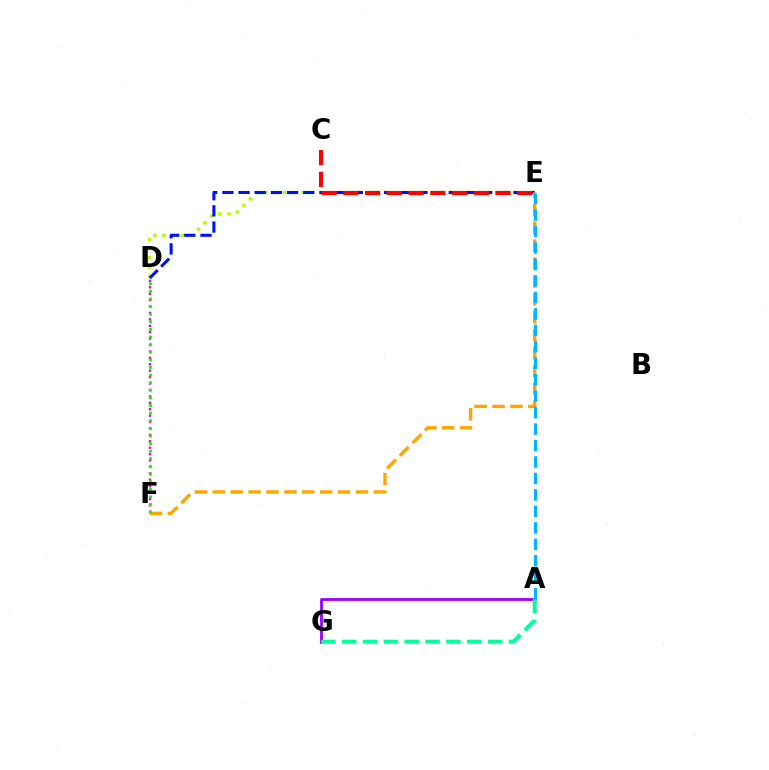{('D', 'E'): [{'color': '#b3ff00', 'line_style': 'dotted', 'thickness': 2.51}, {'color': '#0010ff', 'line_style': 'dashed', 'thickness': 2.2}], ('A', 'G'): [{'color': '#9b00ff', 'line_style': 'solid', 'thickness': 2.02}, {'color': '#00ff9d', 'line_style': 'dashed', 'thickness': 2.83}], ('E', 'F'): [{'color': '#ffa500', 'line_style': 'dashed', 'thickness': 2.43}], ('D', 'F'): [{'color': '#ff00bd', 'line_style': 'dotted', 'thickness': 1.74}, {'color': '#08ff00', 'line_style': 'dotted', 'thickness': 2.07}], ('C', 'E'): [{'color': '#ff0000', 'line_style': 'dashed', 'thickness': 2.95}], ('A', 'E'): [{'color': '#00b5ff', 'line_style': 'dashed', 'thickness': 2.24}]}